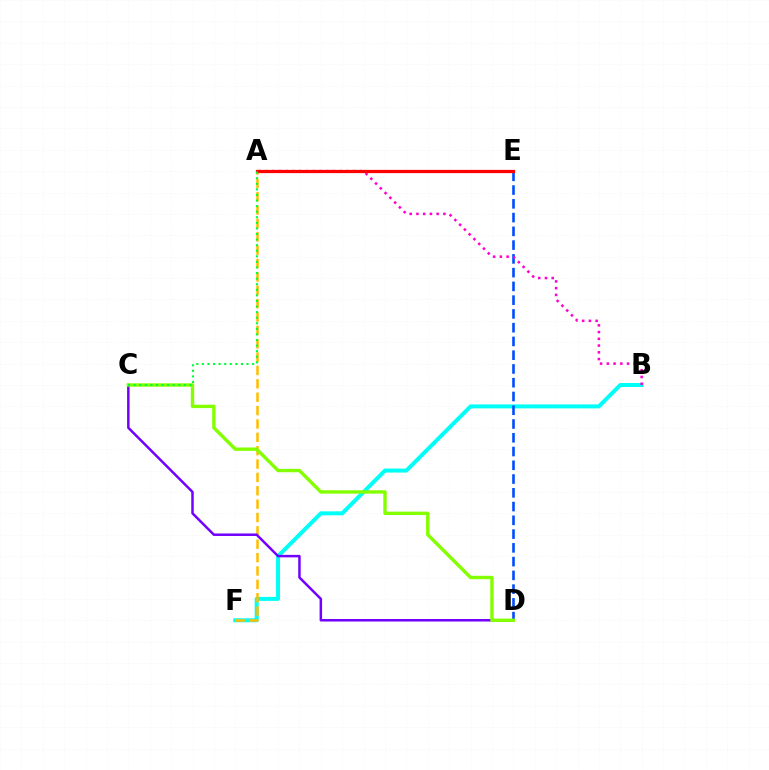{('B', 'F'): [{'color': '#00fff6', 'line_style': 'solid', 'thickness': 2.87}], ('A', 'F'): [{'color': '#ffbd00', 'line_style': 'dashed', 'thickness': 1.82}], ('D', 'E'): [{'color': '#004bff', 'line_style': 'dashed', 'thickness': 1.87}], ('C', 'D'): [{'color': '#7200ff', 'line_style': 'solid', 'thickness': 1.79}, {'color': '#84ff00', 'line_style': 'solid', 'thickness': 2.44}], ('A', 'B'): [{'color': '#ff00cf', 'line_style': 'dotted', 'thickness': 1.83}], ('A', 'E'): [{'color': '#ff0000', 'line_style': 'solid', 'thickness': 2.33}], ('A', 'C'): [{'color': '#00ff39', 'line_style': 'dotted', 'thickness': 1.52}]}